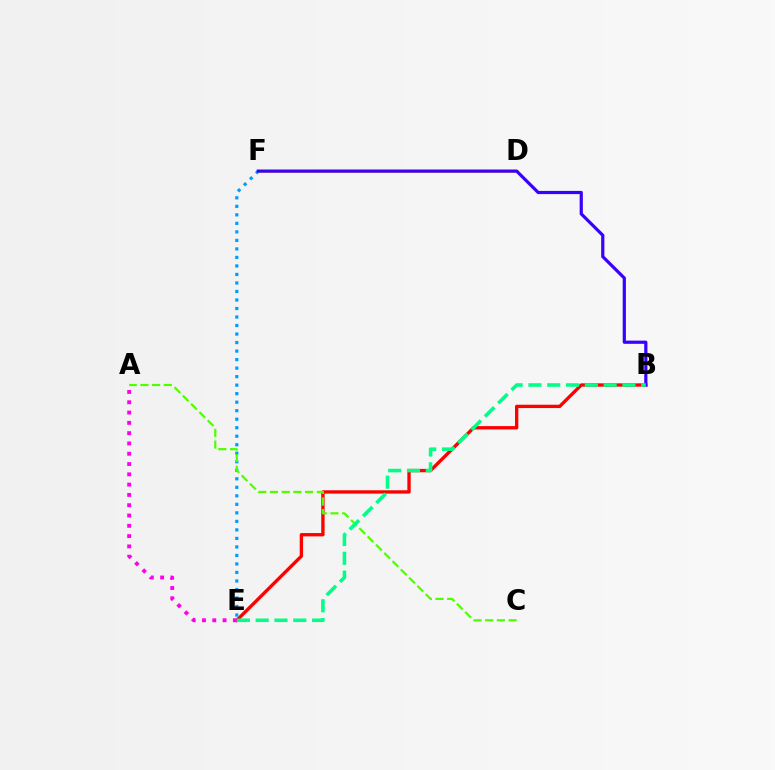{('B', 'E'): [{'color': '#ff0000', 'line_style': 'solid', 'thickness': 2.4}, {'color': '#00ff86', 'line_style': 'dashed', 'thickness': 2.56}], ('A', 'E'): [{'color': '#ff00ed', 'line_style': 'dotted', 'thickness': 2.8}], ('D', 'F'): [{'color': '#ffd500', 'line_style': 'solid', 'thickness': 1.96}], ('E', 'F'): [{'color': '#009eff', 'line_style': 'dotted', 'thickness': 2.31}], ('A', 'C'): [{'color': '#4fff00', 'line_style': 'dashed', 'thickness': 1.59}], ('B', 'F'): [{'color': '#3700ff', 'line_style': 'solid', 'thickness': 2.3}]}